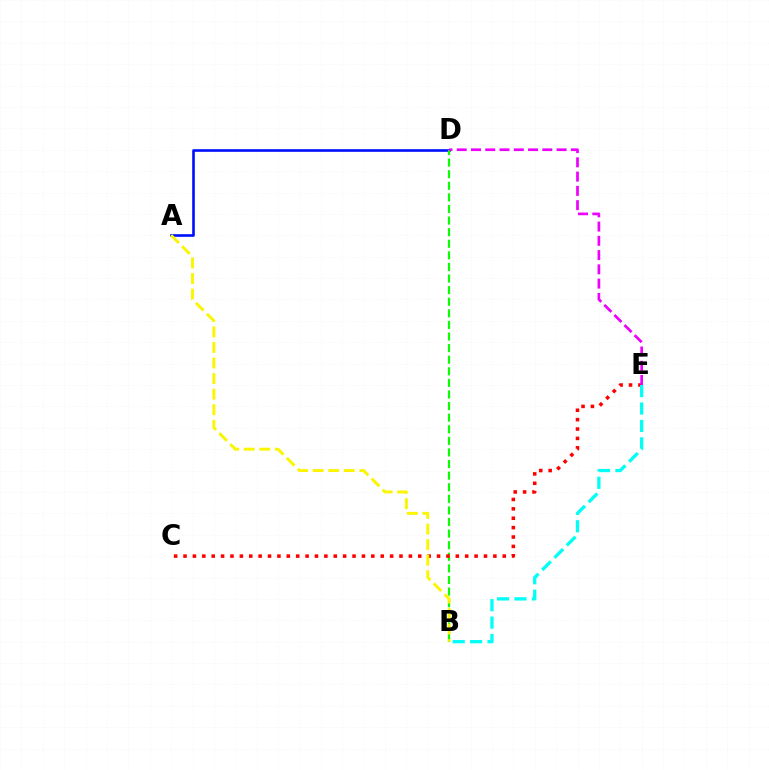{('A', 'D'): [{'color': '#0010ff', 'line_style': 'solid', 'thickness': 1.9}], ('B', 'D'): [{'color': '#08ff00', 'line_style': 'dashed', 'thickness': 1.57}], ('C', 'E'): [{'color': '#ff0000', 'line_style': 'dotted', 'thickness': 2.55}], ('A', 'B'): [{'color': '#fcf500', 'line_style': 'dashed', 'thickness': 2.11}], ('D', 'E'): [{'color': '#ee00ff', 'line_style': 'dashed', 'thickness': 1.94}], ('B', 'E'): [{'color': '#00fff6', 'line_style': 'dashed', 'thickness': 2.37}]}